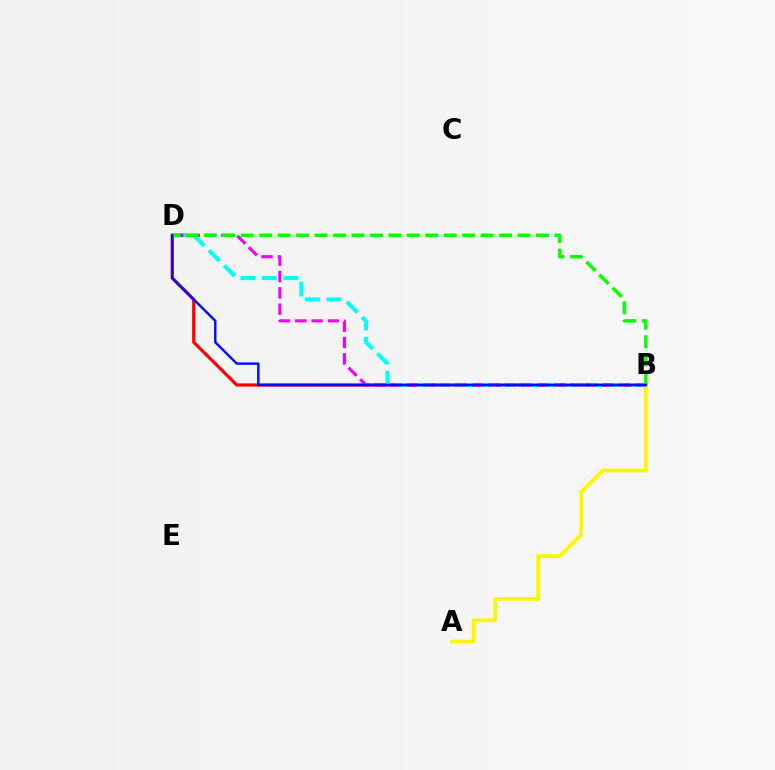{('B', 'D'): [{'color': '#ff0000', 'line_style': 'solid', 'thickness': 2.3}, {'color': '#00fff6', 'line_style': 'dashed', 'thickness': 2.92}, {'color': '#ee00ff', 'line_style': 'dashed', 'thickness': 2.22}, {'color': '#08ff00', 'line_style': 'dashed', 'thickness': 2.51}, {'color': '#0010ff', 'line_style': 'solid', 'thickness': 1.76}], ('A', 'B'): [{'color': '#fcf500', 'line_style': 'solid', 'thickness': 2.7}]}